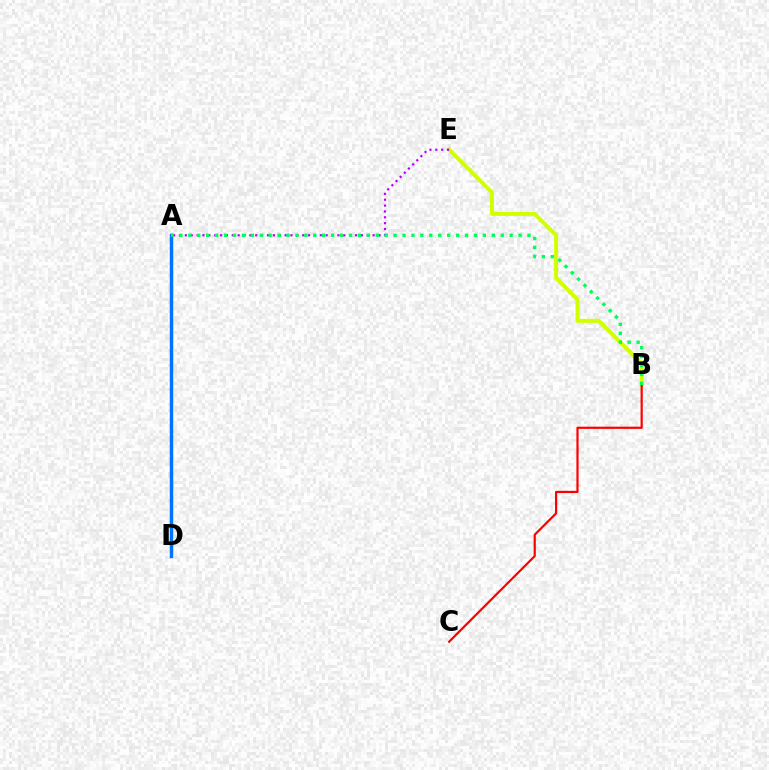{('A', 'D'): [{'color': '#0074ff', 'line_style': 'solid', 'thickness': 2.5}], ('B', 'E'): [{'color': '#d1ff00', 'line_style': 'solid', 'thickness': 2.88}], ('B', 'C'): [{'color': '#ff0000', 'line_style': 'solid', 'thickness': 1.58}], ('A', 'E'): [{'color': '#b900ff', 'line_style': 'dotted', 'thickness': 1.59}], ('A', 'B'): [{'color': '#00ff5c', 'line_style': 'dotted', 'thickness': 2.42}]}